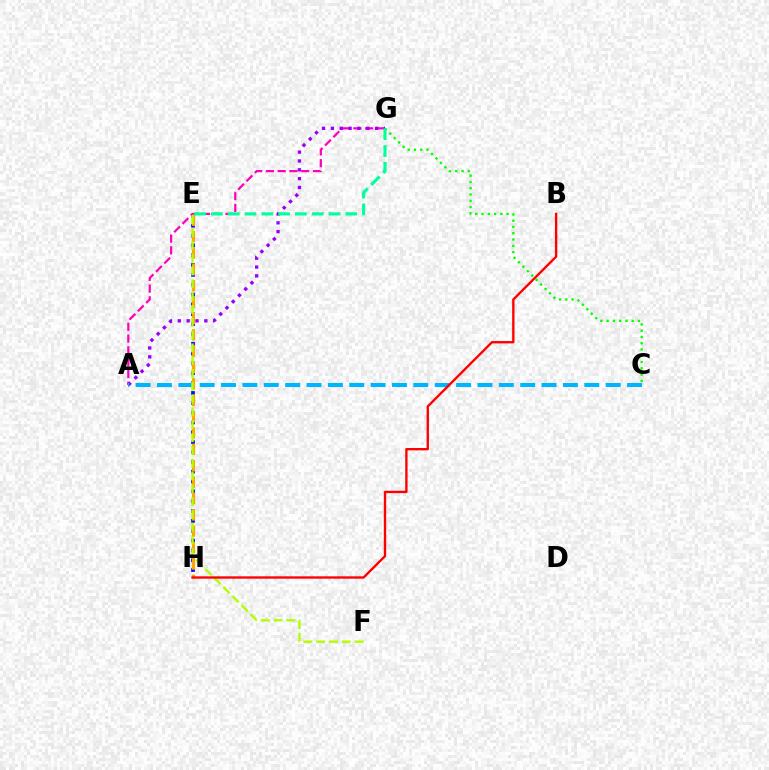{('E', 'H'): [{'color': '#0010ff', 'line_style': 'dotted', 'thickness': 2.67}, {'color': '#ffa500', 'line_style': 'dashed', 'thickness': 2.22}], ('C', 'G'): [{'color': '#08ff00', 'line_style': 'dotted', 'thickness': 1.7}], ('A', 'G'): [{'color': '#ff00bd', 'line_style': 'dashed', 'thickness': 1.6}, {'color': '#9b00ff', 'line_style': 'dotted', 'thickness': 2.4}], ('A', 'C'): [{'color': '#00b5ff', 'line_style': 'dashed', 'thickness': 2.9}], ('E', 'F'): [{'color': '#b3ff00', 'line_style': 'dashed', 'thickness': 1.74}], ('B', 'H'): [{'color': '#ff0000', 'line_style': 'solid', 'thickness': 1.69}], ('E', 'G'): [{'color': '#00ff9d', 'line_style': 'dashed', 'thickness': 2.28}]}